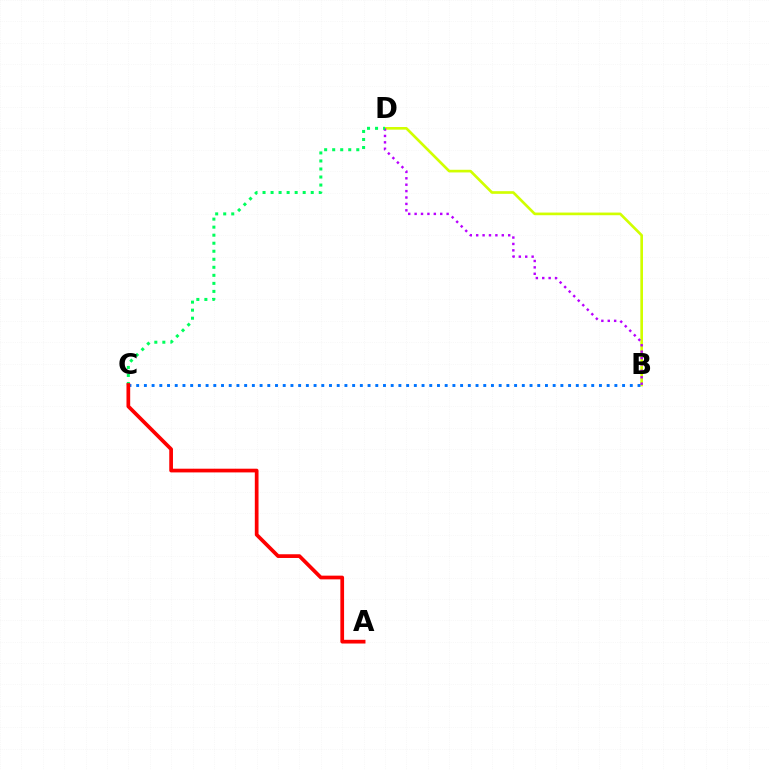{('B', 'D'): [{'color': '#d1ff00', 'line_style': 'solid', 'thickness': 1.91}, {'color': '#b900ff', 'line_style': 'dotted', 'thickness': 1.74}], ('C', 'D'): [{'color': '#00ff5c', 'line_style': 'dotted', 'thickness': 2.18}], ('B', 'C'): [{'color': '#0074ff', 'line_style': 'dotted', 'thickness': 2.1}], ('A', 'C'): [{'color': '#ff0000', 'line_style': 'solid', 'thickness': 2.67}]}